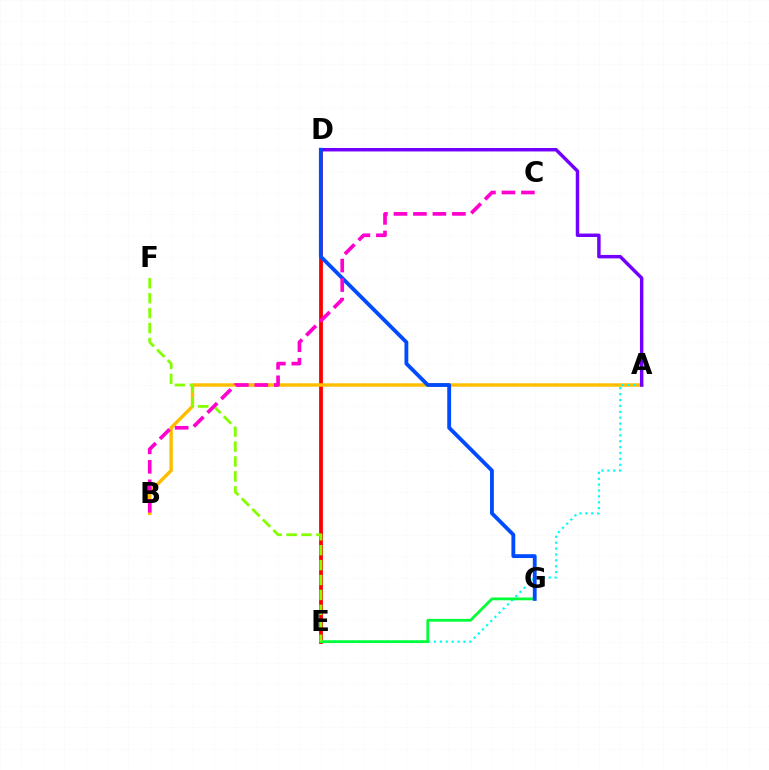{('D', 'E'): [{'color': '#ff0000', 'line_style': 'solid', 'thickness': 2.73}], ('A', 'B'): [{'color': '#ffbd00', 'line_style': 'solid', 'thickness': 2.47}], ('A', 'E'): [{'color': '#00fff6', 'line_style': 'dotted', 'thickness': 1.6}], ('E', 'G'): [{'color': '#00ff39', 'line_style': 'solid', 'thickness': 2.0}], ('E', 'F'): [{'color': '#84ff00', 'line_style': 'dashed', 'thickness': 2.03}], ('A', 'D'): [{'color': '#7200ff', 'line_style': 'solid', 'thickness': 2.49}], ('D', 'G'): [{'color': '#004bff', 'line_style': 'solid', 'thickness': 2.75}], ('B', 'C'): [{'color': '#ff00cf', 'line_style': 'dashed', 'thickness': 2.65}]}